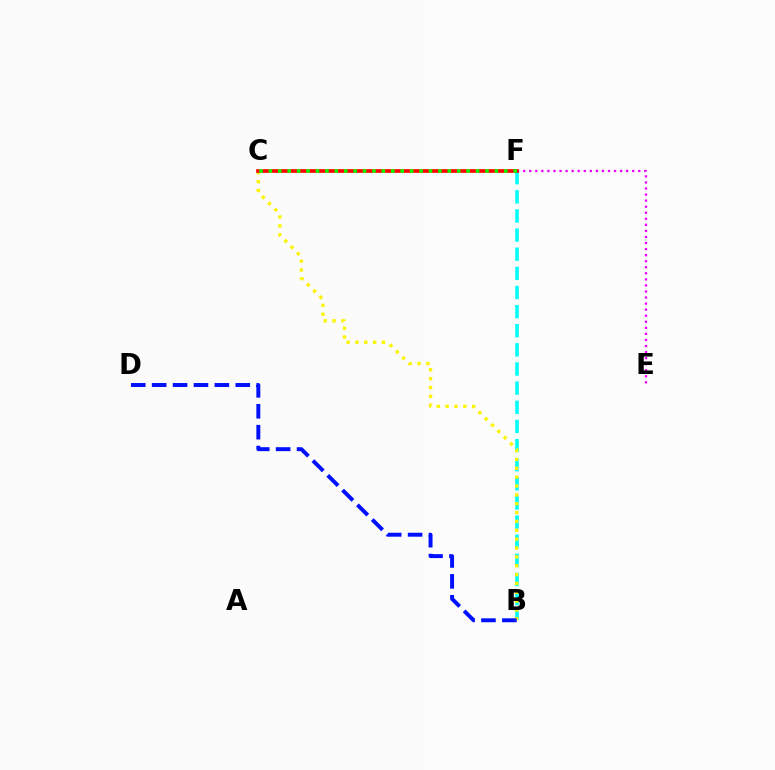{('E', 'F'): [{'color': '#ee00ff', 'line_style': 'dotted', 'thickness': 1.65}], ('B', 'F'): [{'color': '#00fff6', 'line_style': 'dashed', 'thickness': 2.6}], ('B', 'C'): [{'color': '#fcf500', 'line_style': 'dotted', 'thickness': 2.41}], ('C', 'F'): [{'color': '#ff0000', 'line_style': 'solid', 'thickness': 2.61}, {'color': '#08ff00', 'line_style': 'dotted', 'thickness': 2.56}], ('B', 'D'): [{'color': '#0010ff', 'line_style': 'dashed', 'thickness': 2.84}]}